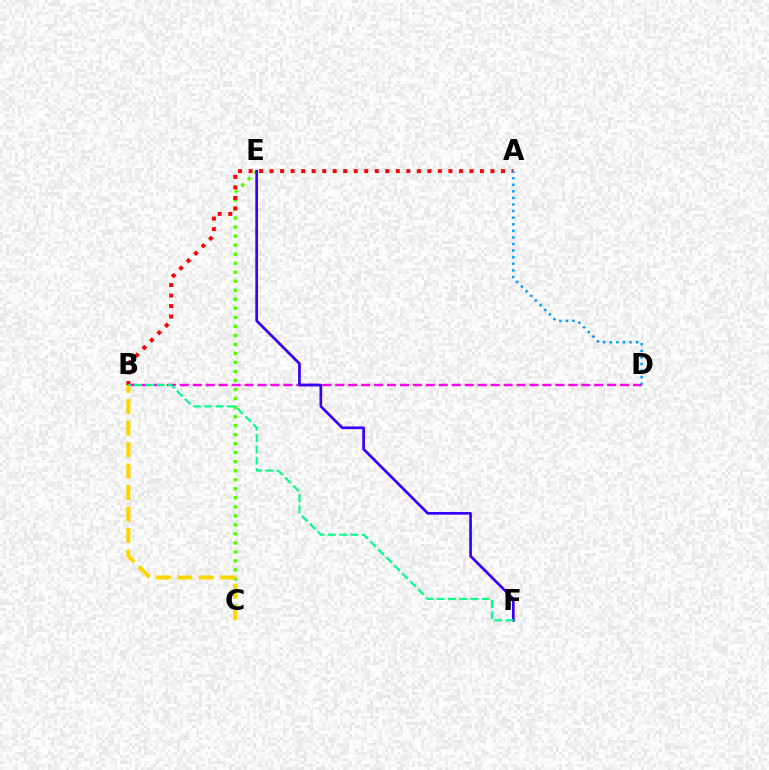{('C', 'E'): [{'color': '#4fff00', 'line_style': 'dotted', 'thickness': 2.45}], ('B', 'D'): [{'color': '#ff00ed', 'line_style': 'dashed', 'thickness': 1.76}], ('E', 'F'): [{'color': '#3700ff', 'line_style': 'solid', 'thickness': 1.94}], ('A', 'B'): [{'color': '#ff0000', 'line_style': 'dotted', 'thickness': 2.86}], ('A', 'D'): [{'color': '#009eff', 'line_style': 'dotted', 'thickness': 1.79}], ('B', 'C'): [{'color': '#ffd500', 'line_style': 'dashed', 'thickness': 2.92}], ('B', 'F'): [{'color': '#00ff86', 'line_style': 'dashed', 'thickness': 1.53}]}